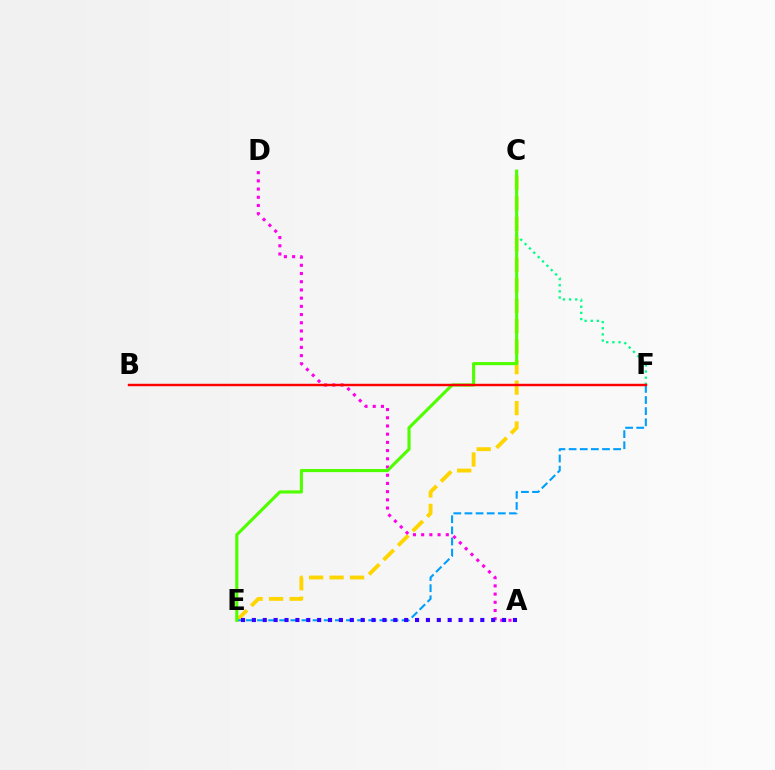{('C', 'E'): [{'color': '#ffd500', 'line_style': 'dashed', 'thickness': 2.78}, {'color': '#4fff00', 'line_style': 'solid', 'thickness': 2.25}], ('A', 'D'): [{'color': '#ff00ed', 'line_style': 'dotted', 'thickness': 2.23}], ('C', 'F'): [{'color': '#00ff86', 'line_style': 'dotted', 'thickness': 1.67}], ('E', 'F'): [{'color': '#009eff', 'line_style': 'dashed', 'thickness': 1.51}], ('A', 'E'): [{'color': '#3700ff', 'line_style': 'dotted', 'thickness': 2.96}], ('B', 'F'): [{'color': '#ff0000', 'line_style': 'solid', 'thickness': 1.75}]}